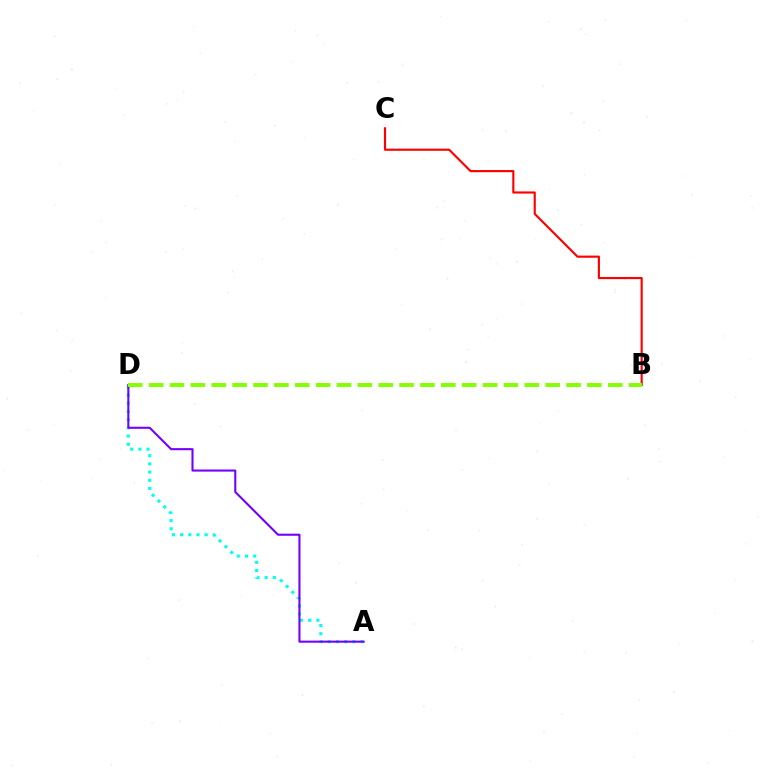{('B', 'C'): [{'color': '#ff0000', 'line_style': 'solid', 'thickness': 1.55}], ('A', 'D'): [{'color': '#00fff6', 'line_style': 'dotted', 'thickness': 2.23}, {'color': '#7200ff', 'line_style': 'solid', 'thickness': 1.5}], ('B', 'D'): [{'color': '#84ff00', 'line_style': 'dashed', 'thickness': 2.83}]}